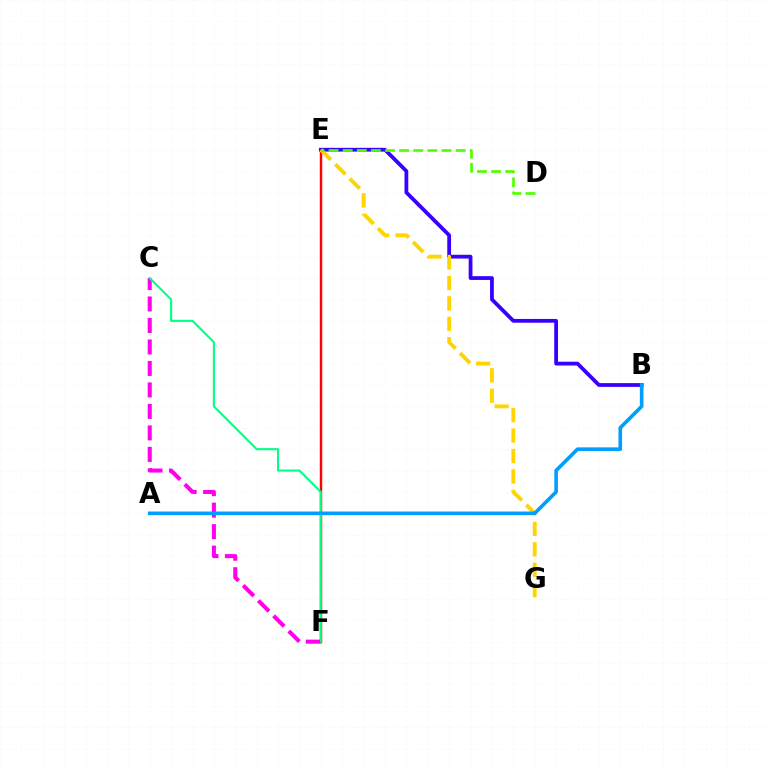{('C', 'F'): [{'color': '#ff00ed', 'line_style': 'dashed', 'thickness': 2.92}, {'color': '#00ff86', 'line_style': 'solid', 'thickness': 1.5}], ('E', 'F'): [{'color': '#ff0000', 'line_style': 'solid', 'thickness': 1.76}], ('B', 'E'): [{'color': '#3700ff', 'line_style': 'solid', 'thickness': 2.72}], ('E', 'G'): [{'color': '#ffd500', 'line_style': 'dashed', 'thickness': 2.78}], ('D', 'E'): [{'color': '#4fff00', 'line_style': 'dashed', 'thickness': 1.92}], ('A', 'B'): [{'color': '#009eff', 'line_style': 'solid', 'thickness': 2.61}]}